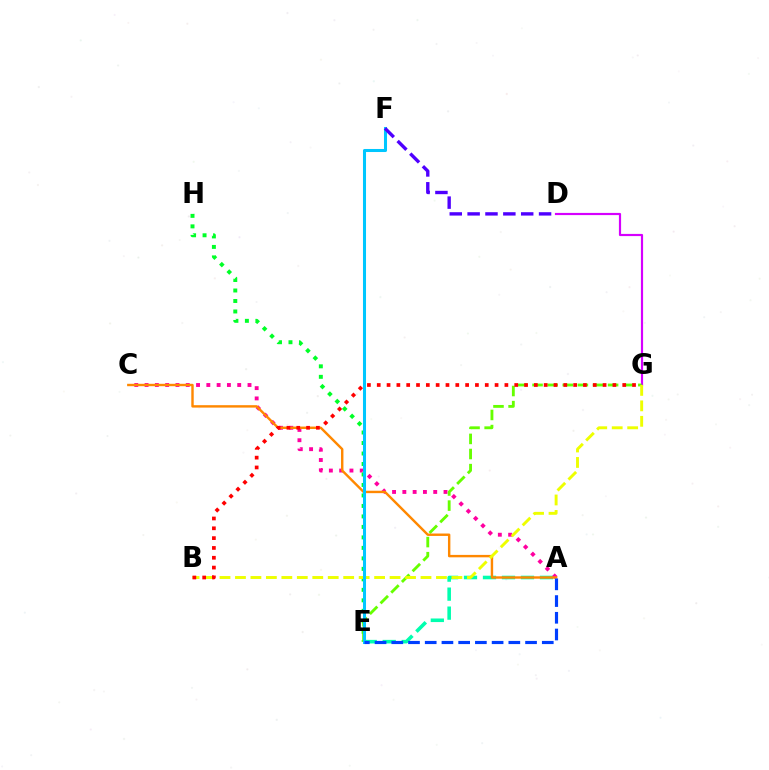{('A', 'E'): [{'color': '#00ffaf', 'line_style': 'dashed', 'thickness': 2.58}, {'color': '#003fff', 'line_style': 'dashed', 'thickness': 2.27}], ('A', 'C'): [{'color': '#ff00a0', 'line_style': 'dotted', 'thickness': 2.8}, {'color': '#ff8800', 'line_style': 'solid', 'thickness': 1.74}], ('E', 'H'): [{'color': '#00ff27', 'line_style': 'dotted', 'thickness': 2.85}], ('D', 'G'): [{'color': '#d600ff', 'line_style': 'solid', 'thickness': 1.57}], ('E', 'G'): [{'color': '#66ff00', 'line_style': 'dashed', 'thickness': 2.05}], ('B', 'G'): [{'color': '#eeff00', 'line_style': 'dashed', 'thickness': 2.1}, {'color': '#ff0000', 'line_style': 'dotted', 'thickness': 2.67}], ('E', 'F'): [{'color': '#00c7ff', 'line_style': 'solid', 'thickness': 2.19}], ('D', 'F'): [{'color': '#4f00ff', 'line_style': 'dashed', 'thickness': 2.43}]}